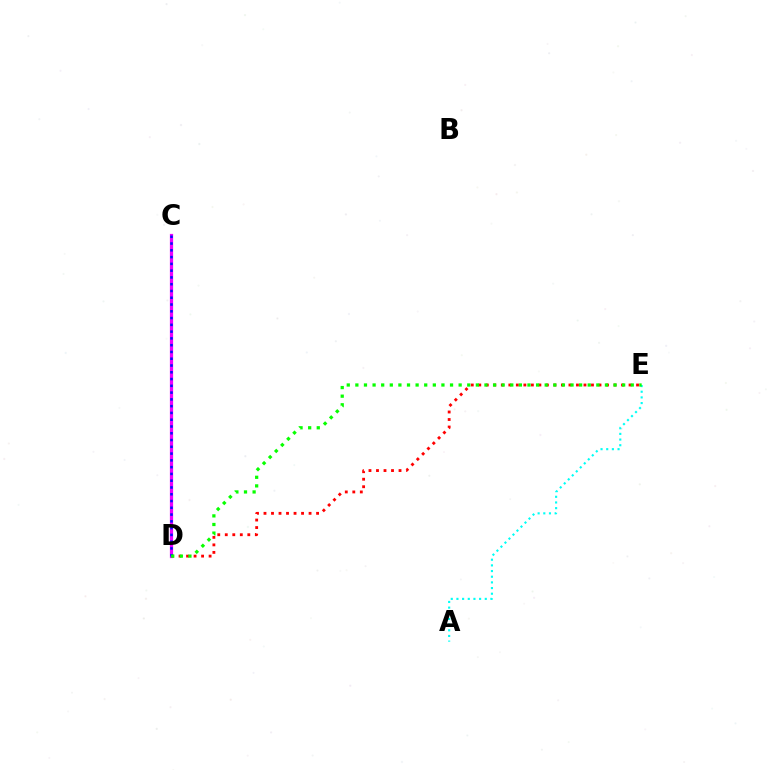{('A', 'E'): [{'color': '#00fff6', 'line_style': 'dotted', 'thickness': 1.54}], ('C', 'D'): [{'color': '#fcf500', 'line_style': 'dashed', 'thickness': 1.89}, {'color': '#ee00ff', 'line_style': 'solid', 'thickness': 2.32}, {'color': '#0010ff', 'line_style': 'dotted', 'thickness': 1.84}], ('D', 'E'): [{'color': '#ff0000', 'line_style': 'dotted', 'thickness': 2.04}, {'color': '#08ff00', 'line_style': 'dotted', 'thickness': 2.34}]}